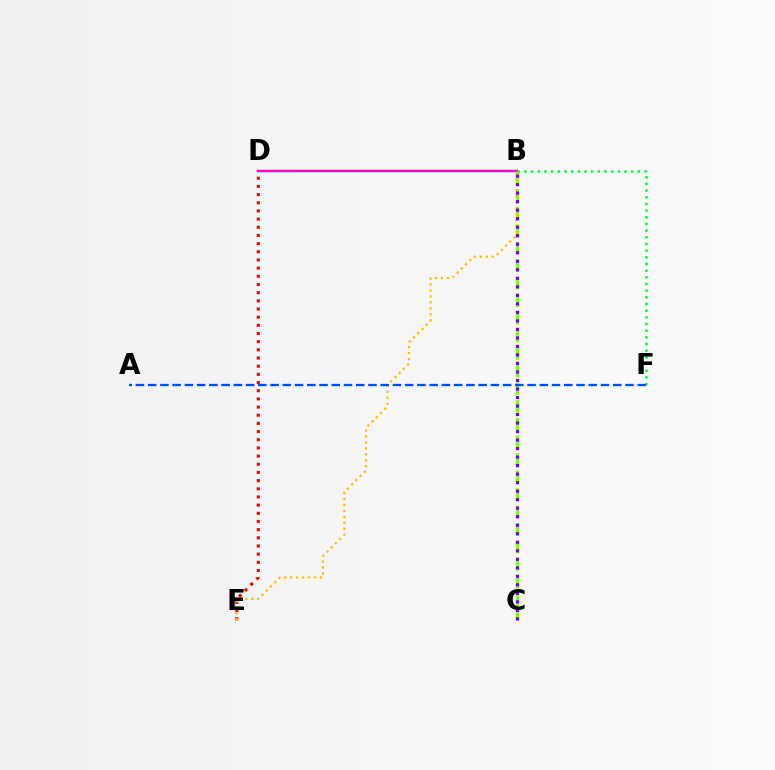{('B', 'C'): [{'color': '#84ff00', 'line_style': 'dashed', 'thickness': 2.39}, {'color': '#7200ff', 'line_style': 'dotted', 'thickness': 2.31}], ('D', 'E'): [{'color': '#ff0000', 'line_style': 'dotted', 'thickness': 2.22}], ('B', 'D'): [{'color': '#00fff6', 'line_style': 'solid', 'thickness': 1.79}, {'color': '#ff00cf', 'line_style': 'solid', 'thickness': 1.67}], ('B', 'E'): [{'color': '#ffbd00', 'line_style': 'dotted', 'thickness': 1.62}], ('B', 'F'): [{'color': '#00ff39', 'line_style': 'dotted', 'thickness': 1.81}], ('A', 'F'): [{'color': '#004bff', 'line_style': 'dashed', 'thickness': 1.66}]}